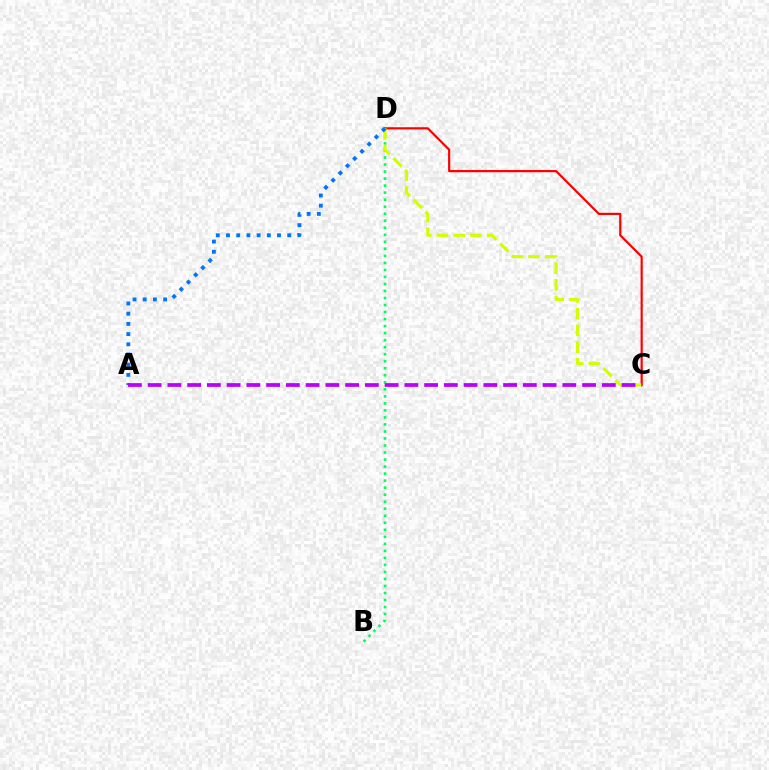{('B', 'D'): [{'color': '#00ff5c', 'line_style': 'dotted', 'thickness': 1.91}], ('C', 'D'): [{'color': '#ff0000', 'line_style': 'solid', 'thickness': 1.58}, {'color': '#d1ff00', 'line_style': 'dashed', 'thickness': 2.27}], ('A', 'D'): [{'color': '#0074ff', 'line_style': 'dotted', 'thickness': 2.77}], ('A', 'C'): [{'color': '#b900ff', 'line_style': 'dashed', 'thickness': 2.68}]}